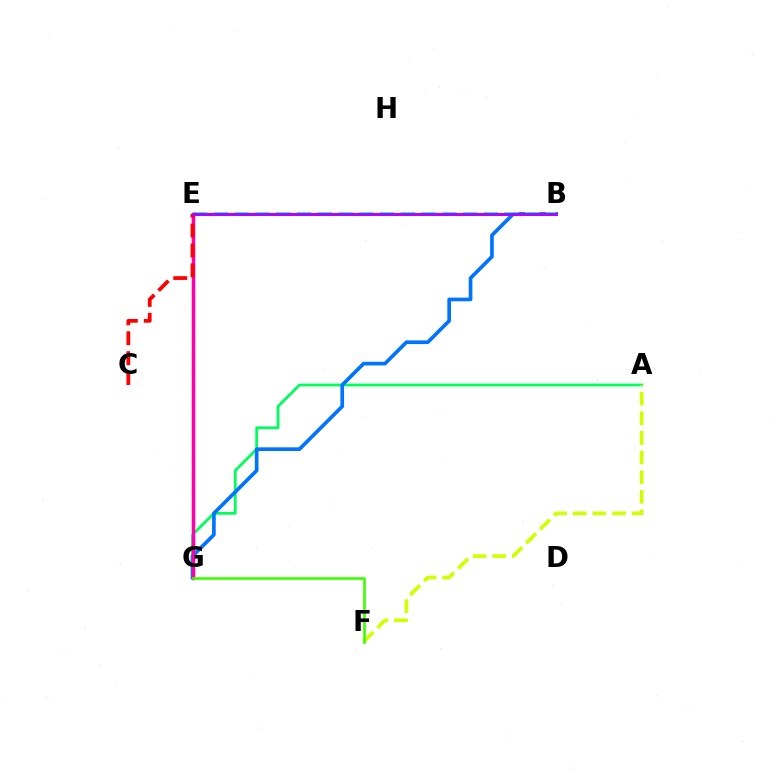{('B', 'E'): [{'color': '#2500ff', 'line_style': 'dotted', 'thickness': 1.97}, {'color': '#00fff6', 'line_style': 'dashed', 'thickness': 2.82}, {'color': '#b900ff', 'line_style': 'solid', 'thickness': 2.15}], ('A', 'G'): [{'color': '#00ff5c', 'line_style': 'solid', 'thickness': 2.01}], ('B', 'G'): [{'color': '#0074ff', 'line_style': 'solid', 'thickness': 2.65}], ('A', 'F'): [{'color': '#d1ff00', 'line_style': 'dashed', 'thickness': 2.67}], ('E', 'G'): [{'color': '#ff9400', 'line_style': 'dashed', 'thickness': 2.31}, {'color': '#ff00ac', 'line_style': 'solid', 'thickness': 2.48}], ('C', 'E'): [{'color': '#ff0000', 'line_style': 'dashed', 'thickness': 2.7}], ('F', 'G'): [{'color': '#3dff00', 'line_style': 'solid', 'thickness': 1.9}]}